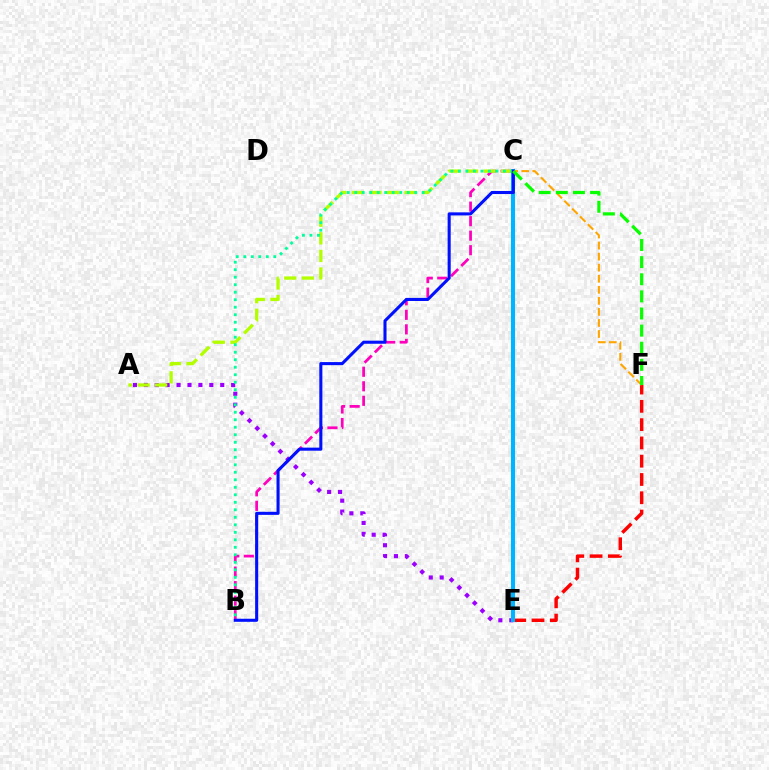{('B', 'C'): [{'color': '#ff00bd', 'line_style': 'dashed', 'thickness': 1.97}, {'color': '#00ff9d', 'line_style': 'dotted', 'thickness': 2.04}, {'color': '#0010ff', 'line_style': 'solid', 'thickness': 2.21}], ('A', 'E'): [{'color': '#9b00ff', 'line_style': 'dotted', 'thickness': 2.97}], ('A', 'C'): [{'color': '#b3ff00', 'line_style': 'dashed', 'thickness': 2.39}], ('E', 'F'): [{'color': '#ff0000', 'line_style': 'dashed', 'thickness': 2.48}], ('C', 'F'): [{'color': '#ffa500', 'line_style': 'dashed', 'thickness': 1.5}, {'color': '#08ff00', 'line_style': 'dashed', 'thickness': 2.33}], ('C', 'E'): [{'color': '#00b5ff', 'line_style': 'solid', 'thickness': 2.94}]}